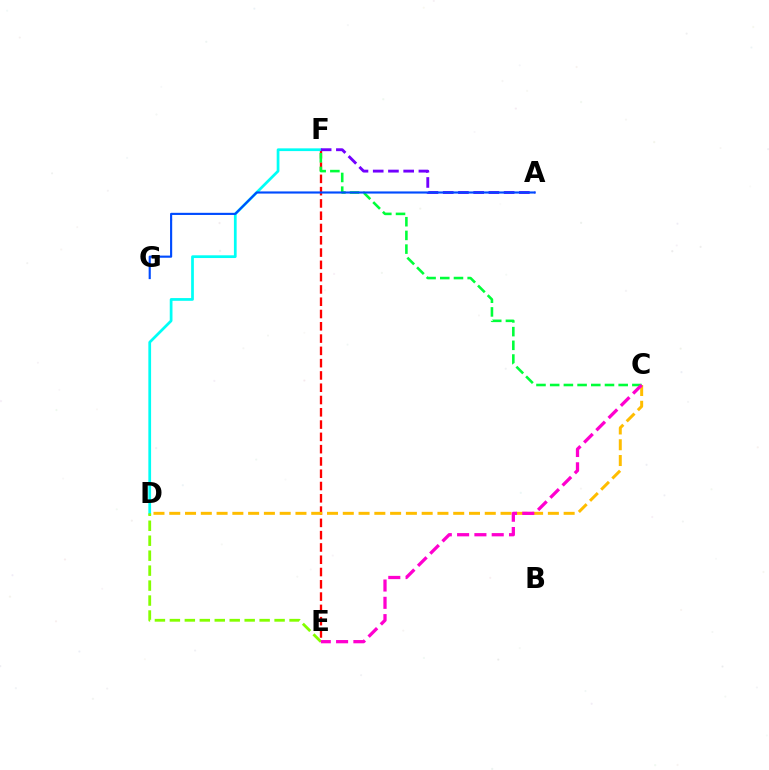{('E', 'F'): [{'color': '#ff0000', 'line_style': 'dashed', 'thickness': 1.67}], ('C', 'D'): [{'color': '#ffbd00', 'line_style': 'dashed', 'thickness': 2.14}], ('D', 'F'): [{'color': '#00fff6', 'line_style': 'solid', 'thickness': 1.97}], ('A', 'F'): [{'color': '#7200ff', 'line_style': 'dashed', 'thickness': 2.07}], ('C', 'F'): [{'color': '#00ff39', 'line_style': 'dashed', 'thickness': 1.86}], ('D', 'E'): [{'color': '#84ff00', 'line_style': 'dashed', 'thickness': 2.03}], ('A', 'G'): [{'color': '#004bff', 'line_style': 'solid', 'thickness': 1.54}], ('C', 'E'): [{'color': '#ff00cf', 'line_style': 'dashed', 'thickness': 2.35}]}